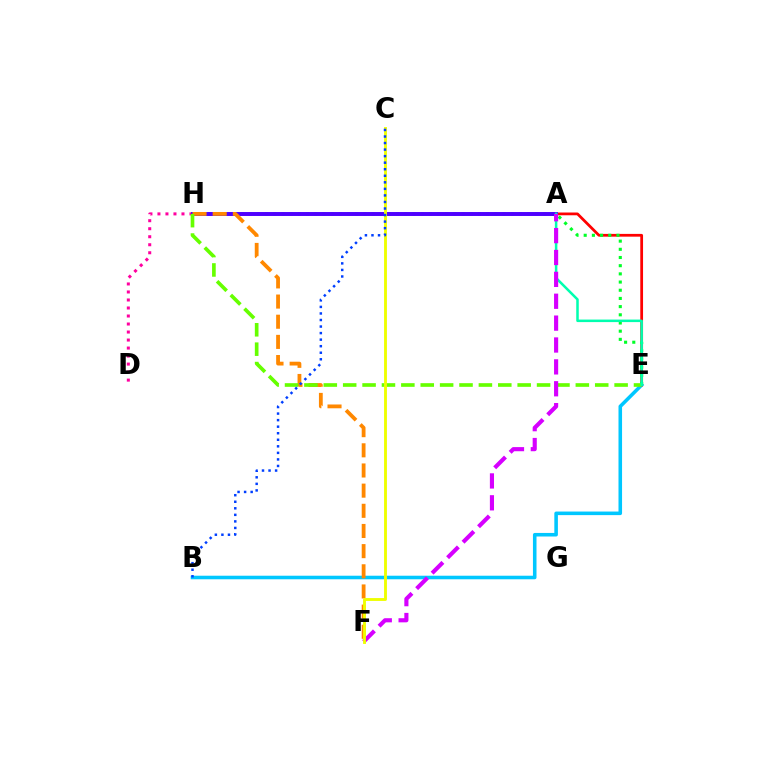{('B', 'E'): [{'color': '#00c7ff', 'line_style': 'solid', 'thickness': 2.57}], ('A', 'E'): [{'color': '#ff0000', 'line_style': 'solid', 'thickness': 1.99}, {'color': '#00ffaf', 'line_style': 'solid', 'thickness': 1.82}], ('E', 'H'): [{'color': '#00ff27', 'line_style': 'dotted', 'thickness': 2.22}, {'color': '#66ff00', 'line_style': 'dashed', 'thickness': 2.63}], ('D', 'H'): [{'color': '#ff00a0', 'line_style': 'dotted', 'thickness': 2.18}], ('A', 'H'): [{'color': '#4f00ff', 'line_style': 'solid', 'thickness': 2.84}], ('F', 'H'): [{'color': '#ff8800', 'line_style': 'dashed', 'thickness': 2.74}], ('A', 'F'): [{'color': '#d600ff', 'line_style': 'dashed', 'thickness': 2.97}], ('C', 'F'): [{'color': '#eeff00', 'line_style': 'solid', 'thickness': 2.06}], ('B', 'C'): [{'color': '#003fff', 'line_style': 'dotted', 'thickness': 1.78}]}